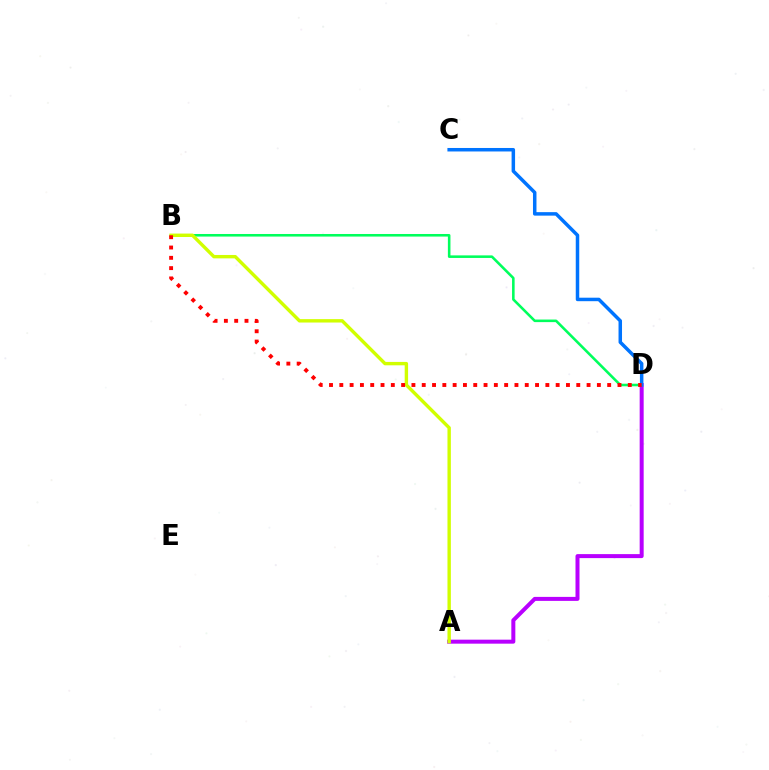{('B', 'D'): [{'color': '#00ff5c', 'line_style': 'solid', 'thickness': 1.85}, {'color': '#ff0000', 'line_style': 'dotted', 'thickness': 2.8}], ('A', 'D'): [{'color': '#b900ff', 'line_style': 'solid', 'thickness': 2.88}], ('C', 'D'): [{'color': '#0074ff', 'line_style': 'solid', 'thickness': 2.51}], ('A', 'B'): [{'color': '#d1ff00', 'line_style': 'solid', 'thickness': 2.45}]}